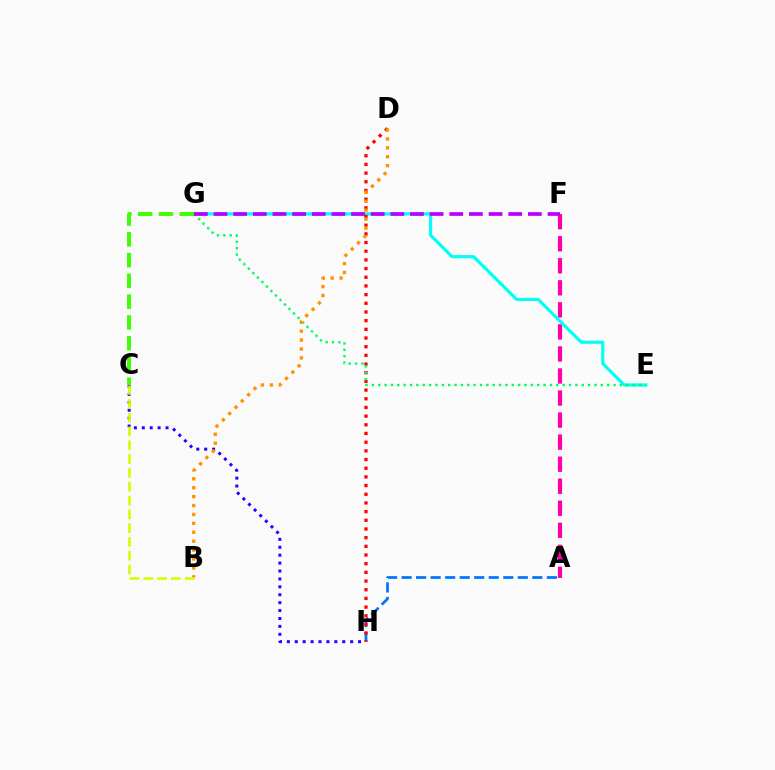{('C', 'H'): [{'color': '#2500ff', 'line_style': 'dotted', 'thickness': 2.15}], ('A', 'F'): [{'color': '#ff00ac', 'line_style': 'dashed', 'thickness': 2.99}], ('A', 'H'): [{'color': '#0074ff', 'line_style': 'dashed', 'thickness': 1.97}], ('E', 'G'): [{'color': '#00fff6', 'line_style': 'solid', 'thickness': 2.28}, {'color': '#00ff5c', 'line_style': 'dotted', 'thickness': 1.73}], ('C', 'G'): [{'color': '#3dff00', 'line_style': 'dashed', 'thickness': 2.82}], ('D', 'H'): [{'color': '#ff0000', 'line_style': 'dotted', 'thickness': 2.36}], ('F', 'G'): [{'color': '#b900ff', 'line_style': 'dashed', 'thickness': 2.67}], ('B', 'D'): [{'color': '#ff9400', 'line_style': 'dotted', 'thickness': 2.42}], ('B', 'C'): [{'color': '#d1ff00', 'line_style': 'dashed', 'thickness': 1.88}]}